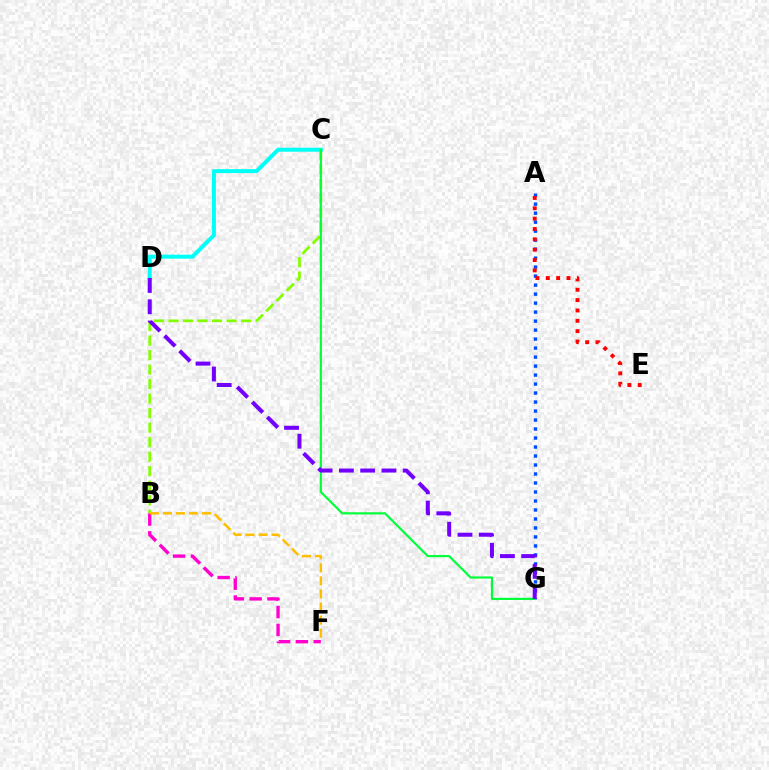{('A', 'G'): [{'color': '#004bff', 'line_style': 'dotted', 'thickness': 2.44}], ('B', 'C'): [{'color': '#84ff00', 'line_style': 'dashed', 'thickness': 1.97}], ('B', 'F'): [{'color': '#ff00cf', 'line_style': 'dashed', 'thickness': 2.42}, {'color': '#ffbd00', 'line_style': 'dashed', 'thickness': 1.78}], ('C', 'D'): [{'color': '#00fff6', 'line_style': 'solid', 'thickness': 2.87}], ('C', 'G'): [{'color': '#00ff39', 'line_style': 'solid', 'thickness': 1.56}], ('D', 'G'): [{'color': '#7200ff', 'line_style': 'dashed', 'thickness': 2.89}], ('A', 'E'): [{'color': '#ff0000', 'line_style': 'dotted', 'thickness': 2.81}]}